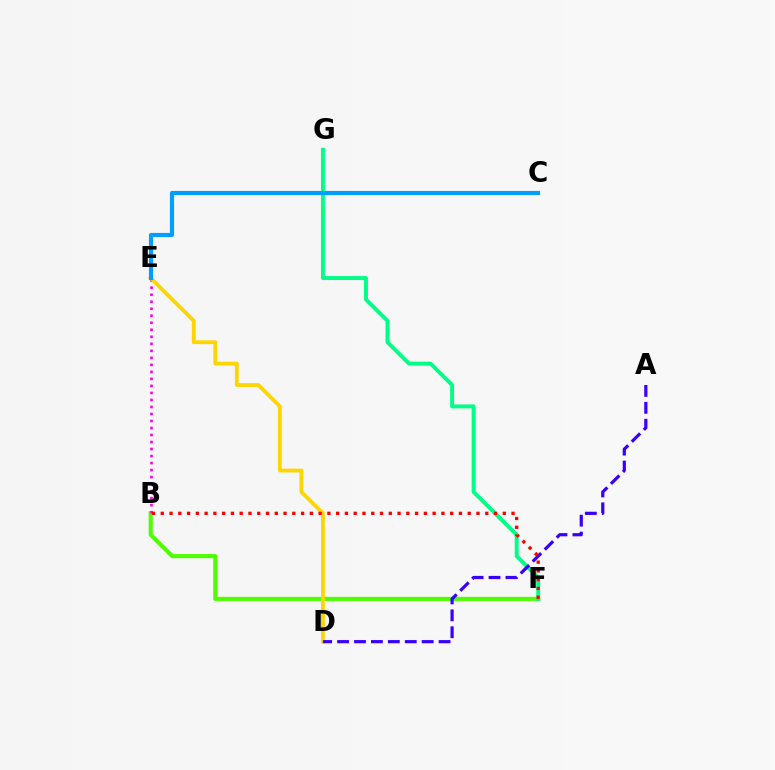{('B', 'F'): [{'color': '#4fff00', 'line_style': 'solid', 'thickness': 2.96}, {'color': '#ff0000', 'line_style': 'dotted', 'thickness': 2.38}], ('B', 'E'): [{'color': '#ff00ed', 'line_style': 'dotted', 'thickness': 1.91}], ('F', 'G'): [{'color': '#00ff86', 'line_style': 'solid', 'thickness': 2.82}], ('D', 'E'): [{'color': '#ffd500', 'line_style': 'solid', 'thickness': 2.74}], ('C', 'E'): [{'color': '#009eff', 'line_style': 'solid', 'thickness': 2.99}], ('A', 'D'): [{'color': '#3700ff', 'line_style': 'dashed', 'thickness': 2.3}]}